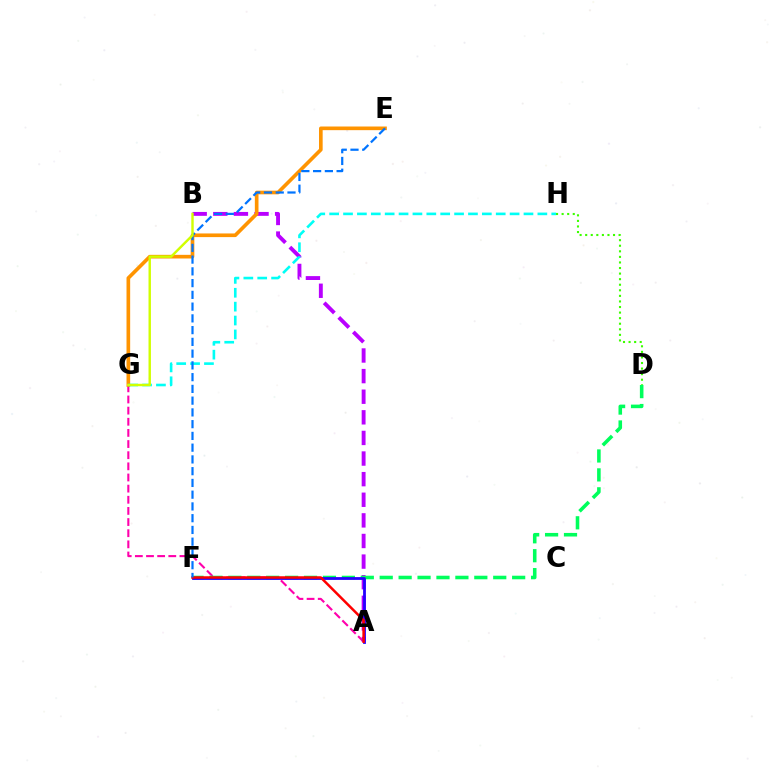{('A', 'G'): [{'color': '#ff00ac', 'line_style': 'dashed', 'thickness': 1.51}], ('A', 'B'): [{'color': '#b900ff', 'line_style': 'dashed', 'thickness': 2.8}], ('D', 'F'): [{'color': '#00ff5c', 'line_style': 'dashed', 'thickness': 2.57}], ('A', 'F'): [{'color': '#2500ff', 'line_style': 'solid', 'thickness': 2.02}, {'color': '#ff0000', 'line_style': 'solid', 'thickness': 1.8}], ('E', 'G'): [{'color': '#ff9400', 'line_style': 'solid', 'thickness': 2.63}], ('G', 'H'): [{'color': '#00fff6', 'line_style': 'dashed', 'thickness': 1.89}], ('E', 'F'): [{'color': '#0074ff', 'line_style': 'dashed', 'thickness': 1.6}], ('B', 'G'): [{'color': '#d1ff00', 'line_style': 'solid', 'thickness': 1.74}], ('D', 'H'): [{'color': '#3dff00', 'line_style': 'dotted', 'thickness': 1.51}]}